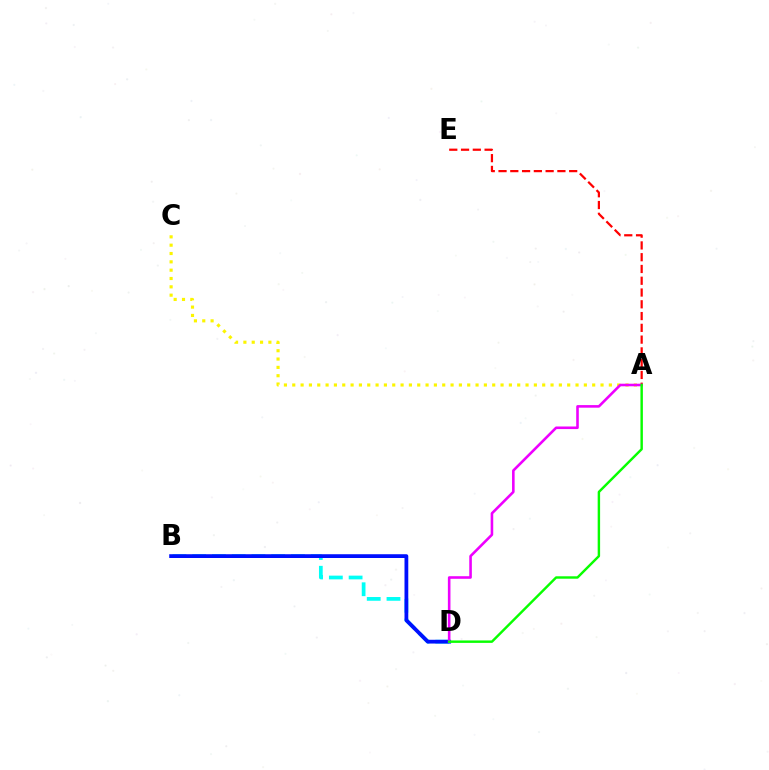{('B', 'D'): [{'color': '#00fff6', 'line_style': 'dashed', 'thickness': 2.68}, {'color': '#0010ff', 'line_style': 'solid', 'thickness': 2.72}], ('A', 'E'): [{'color': '#ff0000', 'line_style': 'dashed', 'thickness': 1.6}], ('A', 'C'): [{'color': '#fcf500', 'line_style': 'dotted', 'thickness': 2.26}], ('A', 'D'): [{'color': '#ee00ff', 'line_style': 'solid', 'thickness': 1.86}, {'color': '#08ff00', 'line_style': 'solid', 'thickness': 1.75}]}